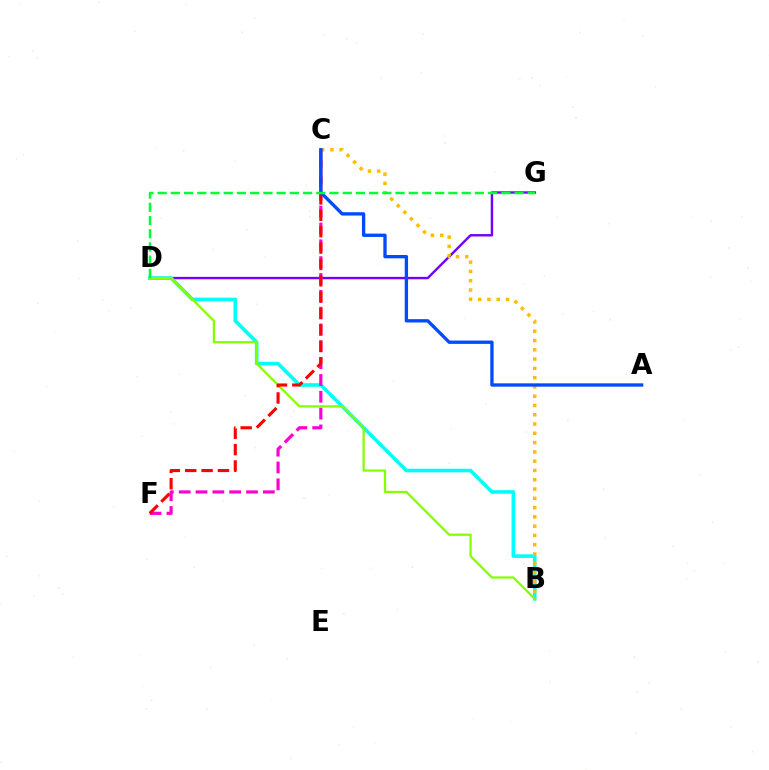{('D', 'G'): [{'color': '#7200ff', 'line_style': 'solid', 'thickness': 1.74}, {'color': '#00ff39', 'line_style': 'dashed', 'thickness': 1.8}], ('B', 'D'): [{'color': '#00fff6', 'line_style': 'solid', 'thickness': 2.58}, {'color': '#84ff00', 'line_style': 'solid', 'thickness': 1.61}], ('B', 'C'): [{'color': '#ffbd00', 'line_style': 'dotted', 'thickness': 2.52}], ('C', 'F'): [{'color': '#ff00cf', 'line_style': 'dashed', 'thickness': 2.29}, {'color': '#ff0000', 'line_style': 'dashed', 'thickness': 2.22}], ('A', 'C'): [{'color': '#004bff', 'line_style': 'solid', 'thickness': 2.4}]}